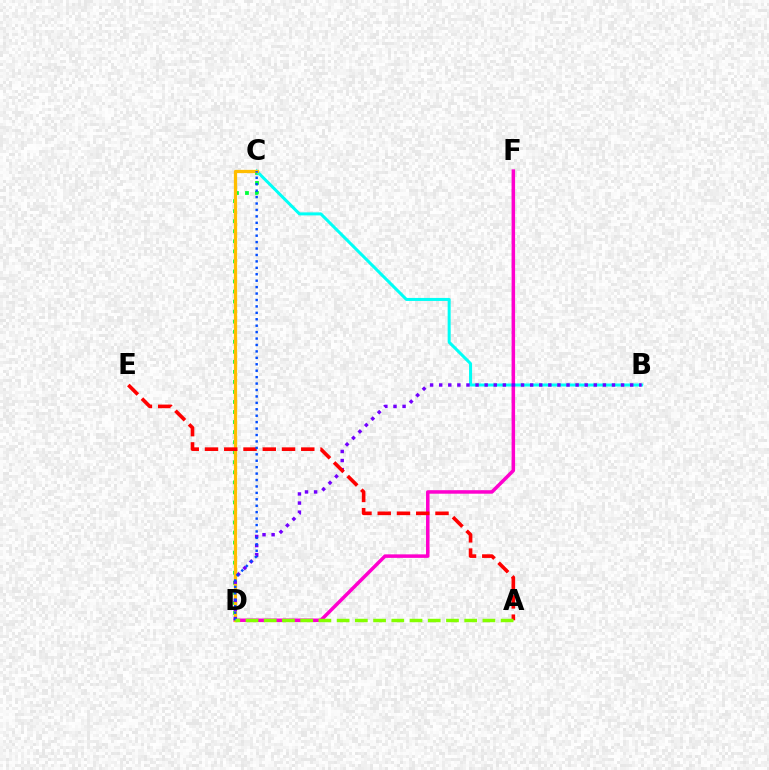{('C', 'D'): [{'color': '#00ff39', 'line_style': 'dotted', 'thickness': 2.73}, {'color': '#ffbd00', 'line_style': 'solid', 'thickness': 2.34}, {'color': '#004bff', 'line_style': 'dotted', 'thickness': 1.75}], ('B', 'C'): [{'color': '#00fff6', 'line_style': 'solid', 'thickness': 2.17}], ('D', 'F'): [{'color': '#ff00cf', 'line_style': 'solid', 'thickness': 2.53}], ('B', 'D'): [{'color': '#7200ff', 'line_style': 'dotted', 'thickness': 2.47}], ('A', 'E'): [{'color': '#ff0000', 'line_style': 'dashed', 'thickness': 2.62}], ('A', 'D'): [{'color': '#84ff00', 'line_style': 'dashed', 'thickness': 2.48}]}